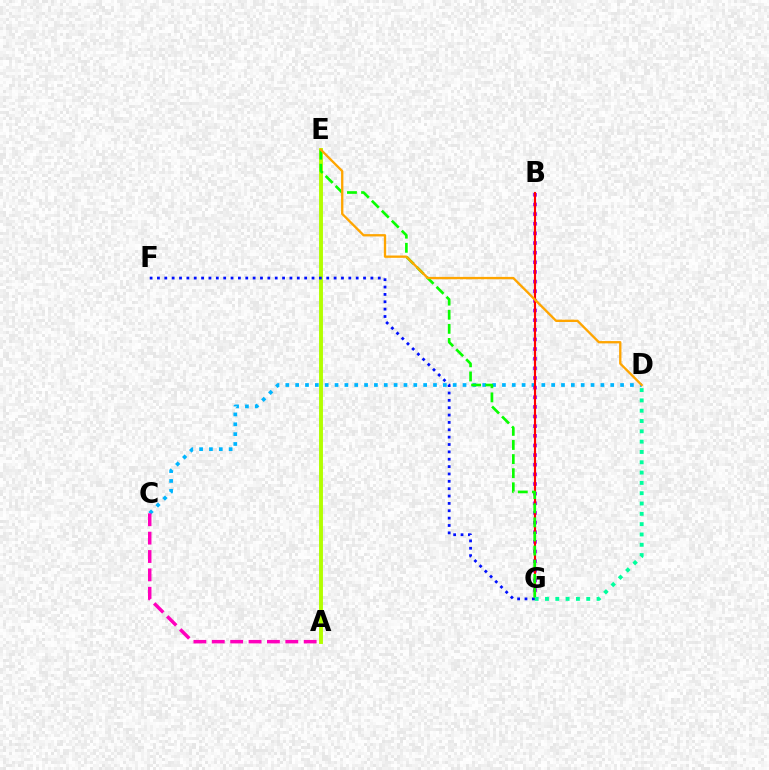{('C', 'D'): [{'color': '#00b5ff', 'line_style': 'dotted', 'thickness': 2.68}], ('B', 'G'): [{'color': '#9b00ff', 'line_style': 'dotted', 'thickness': 2.62}, {'color': '#ff0000', 'line_style': 'solid', 'thickness': 1.53}], ('A', 'E'): [{'color': '#b3ff00', 'line_style': 'solid', 'thickness': 2.81}], ('F', 'G'): [{'color': '#0010ff', 'line_style': 'dotted', 'thickness': 2.0}], ('E', 'G'): [{'color': '#08ff00', 'line_style': 'dashed', 'thickness': 1.92}], ('D', 'E'): [{'color': '#ffa500', 'line_style': 'solid', 'thickness': 1.67}], ('A', 'C'): [{'color': '#ff00bd', 'line_style': 'dashed', 'thickness': 2.5}], ('D', 'G'): [{'color': '#00ff9d', 'line_style': 'dotted', 'thickness': 2.8}]}